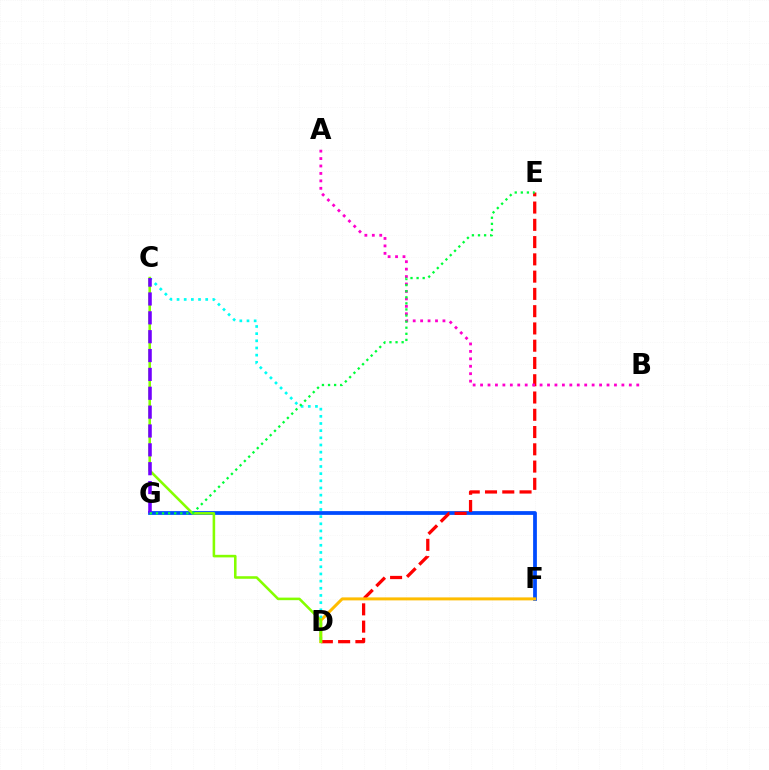{('F', 'G'): [{'color': '#004bff', 'line_style': 'solid', 'thickness': 2.71}], ('D', 'E'): [{'color': '#ff0000', 'line_style': 'dashed', 'thickness': 2.35}], ('A', 'B'): [{'color': '#ff00cf', 'line_style': 'dotted', 'thickness': 2.02}], ('D', 'F'): [{'color': '#ffbd00', 'line_style': 'solid', 'thickness': 2.15}], ('C', 'D'): [{'color': '#00fff6', 'line_style': 'dotted', 'thickness': 1.95}, {'color': '#84ff00', 'line_style': 'solid', 'thickness': 1.85}], ('C', 'G'): [{'color': '#7200ff', 'line_style': 'dashed', 'thickness': 2.56}], ('E', 'G'): [{'color': '#00ff39', 'line_style': 'dotted', 'thickness': 1.65}]}